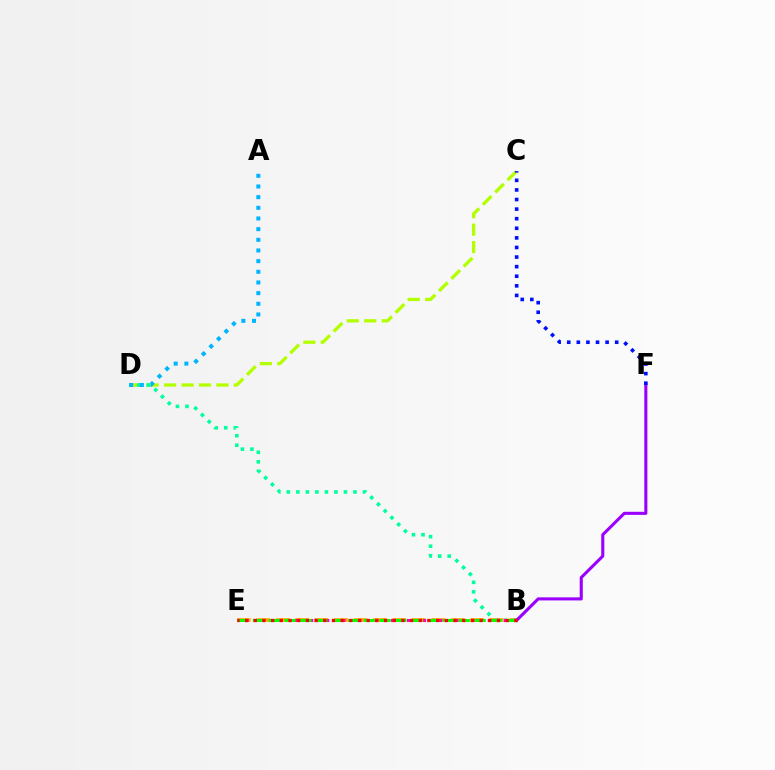{('C', 'D'): [{'color': '#b3ff00', 'line_style': 'dashed', 'thickness': 2.37}], ('B', 'E'): [{'color': '#ffa500', 'line_style': 'dashed', 'thickness': 2.64}, {'color': '#ff00bd', 'line_style': 'dotted', 'thickness': 2.19}, {'color': '#08ff00', 'line_style': 'dashed', 'thickness': 2.15}, {'color': '#ff0000', 'line_style': 'dotted', 'thickness': 2.36}], ('B', 'D'): [{'color': '#00ff9d', 'line_style': 'dotted', 'thickness': 2.59}], ('B', 'F'): [{'color': '#9b00ff', 'line_style': 'solid', 'thickness': 2.22}], ('C', 'F'): [{'color': '#0010ff', 'line_style': 'dotted', 'thickness': 2.61}], ('A', 'D'): [{'color': '#00b5ff', 'line_style': 'dotted', 'thickness': 2.9}]}